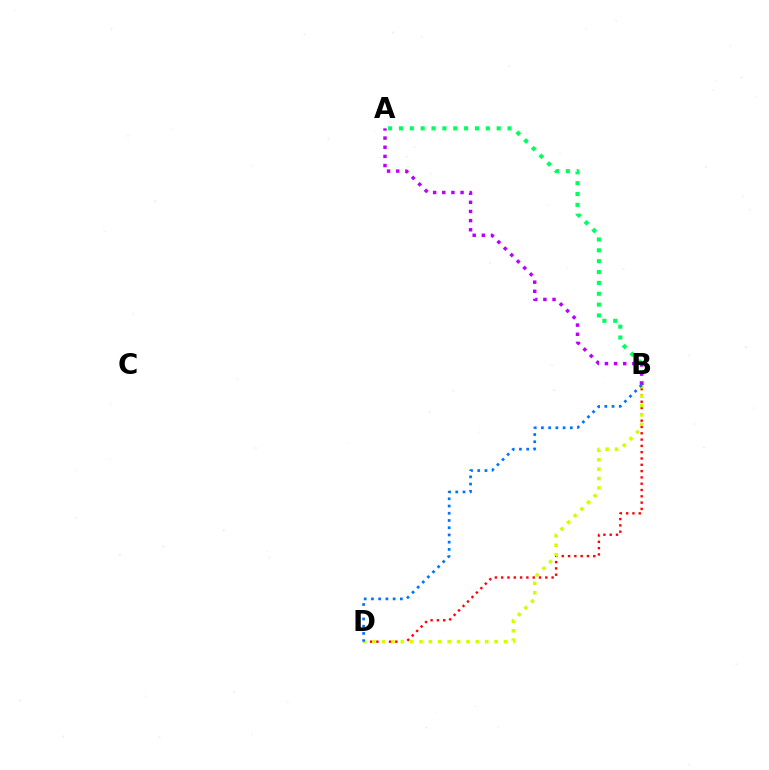{('B', 'D'): [{'color': '#ff0000', 'line_style': 'dotted', 'thickness': 1.71}, {'color': '#d1ff00', 'line_style': 'dotted', 'thickness': 2.55}, {'color': '#0074ff', 'line_style': 'dotted', 'thickness': 1.96}], ('A', 'B'): [{'color': '#00ff5c', 'line_style': 'dotted', 'thickness': 2.95}, {'color': '#b900ff', 'line_style': 'dotted', 'thickness': 2.49}]}